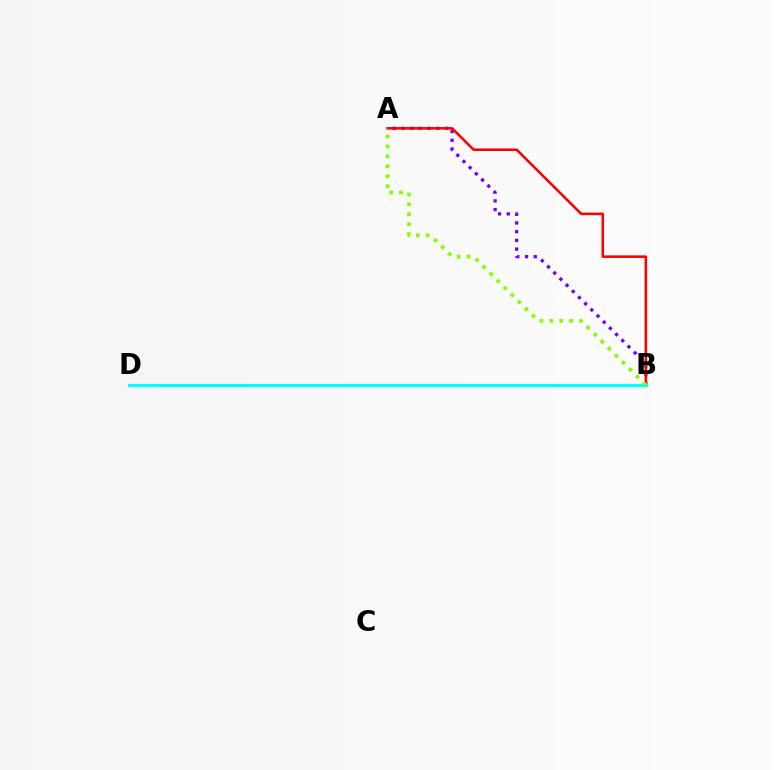{('A', 'B'): [{'color': '#7200ff', 'line_style': 'dotted', 'thickness': 2.37}, {'color': '#ff0000', 'line_style': 'solid', 'thickness': 1.84}, {'color': '#84ff00', 'line_style': 'dotted', 'thickness': 2.7}], ('B', 'D'): [{'color': '#00fff6', 'line_style': 'solid', 'thickness': 2.23}]}